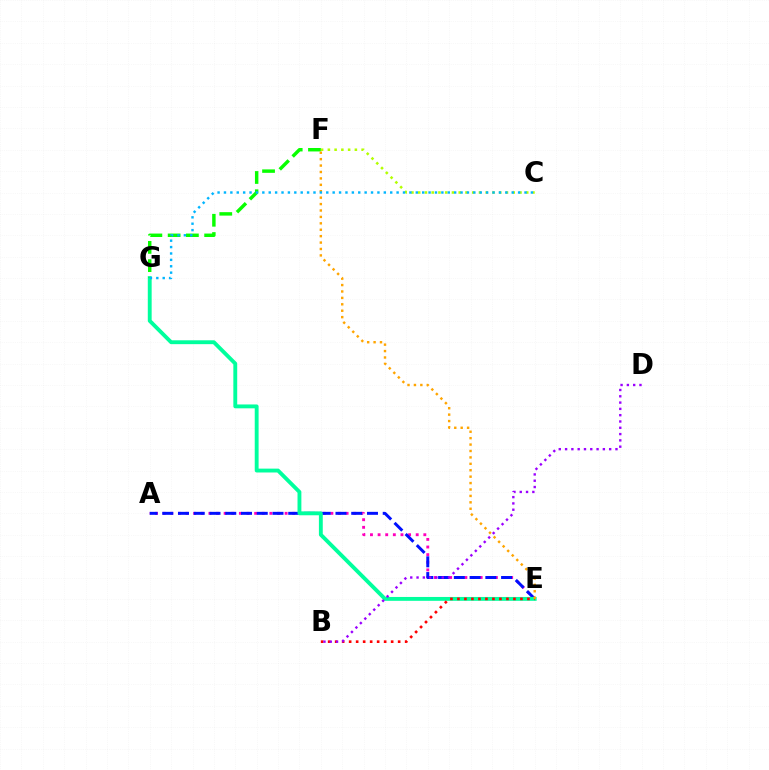{('A', 'E'): [{'color': '#ff00bd', 'line_style': 'dotted', 'thickness': 2.07}, {'color': '#0010ff', 'line_style': 'dashed', 'thickness': 2.14}], ('C', 'F'): [{'color': '#b3ff00', 'line_style': 'dotted', 'thickness': 1.83}], ('E', 'G'): [{'color': '#00ff9d', 'line_style': 'solid', 'thickness': 2.78}], ('B', 'E'): [{'color': '#ff0000', 'line_style': 'dotted', 'thickness': 1.9}], ('F', 'G'): [{'color': '#08ff00', 'line_style': 'dashed', 'thickness': 2.48}], ('B', 'D'): [{'color': '#9b00ff', 'line_style': 'dotted', 'thickness': 1.71}], ('E', 'F'): [{'color': '#ffa500', 'line_style': 'dotted', 'thickness': 1.74}], ('C', 'G'): [{'color': '#00b5ff', 'line_style': 'dotted', 'thickness': 1.74}]}